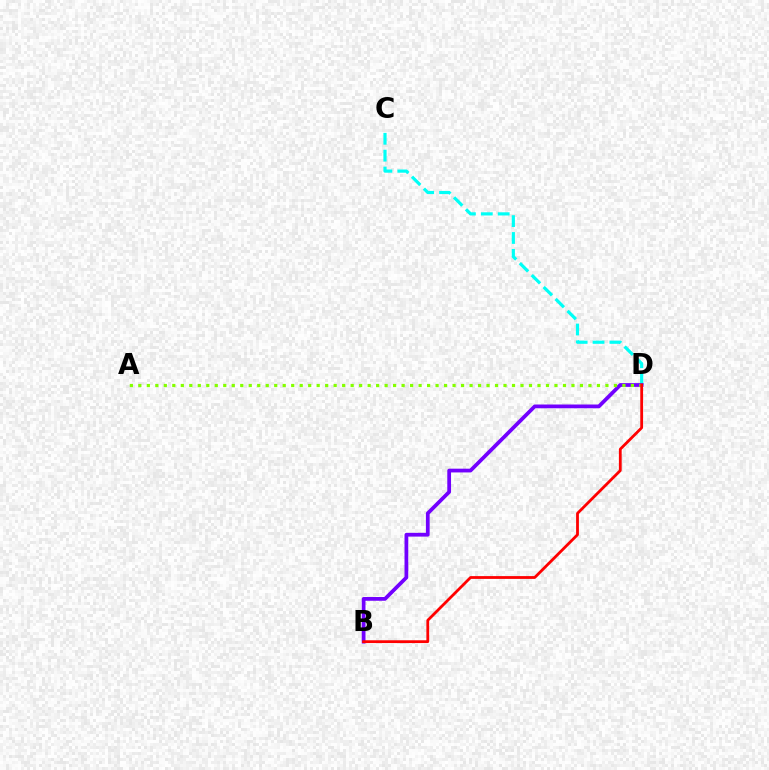{('C', 'D'): [{'color': '#00fff6', 'line_style': 'dashed', 'thickness': 2.29}], ('B', 'D'): [{'color': '#7200ff', 'line_style': 'solid', 'thickness': 2.7}, {'color': '#ff0000', 'line_style': 'solid', 'thickness': 2.01}], ('A', 'D'): [{'color': '#84ff00', 'line_style': 'dotted', 'thickness': 2.31}]}